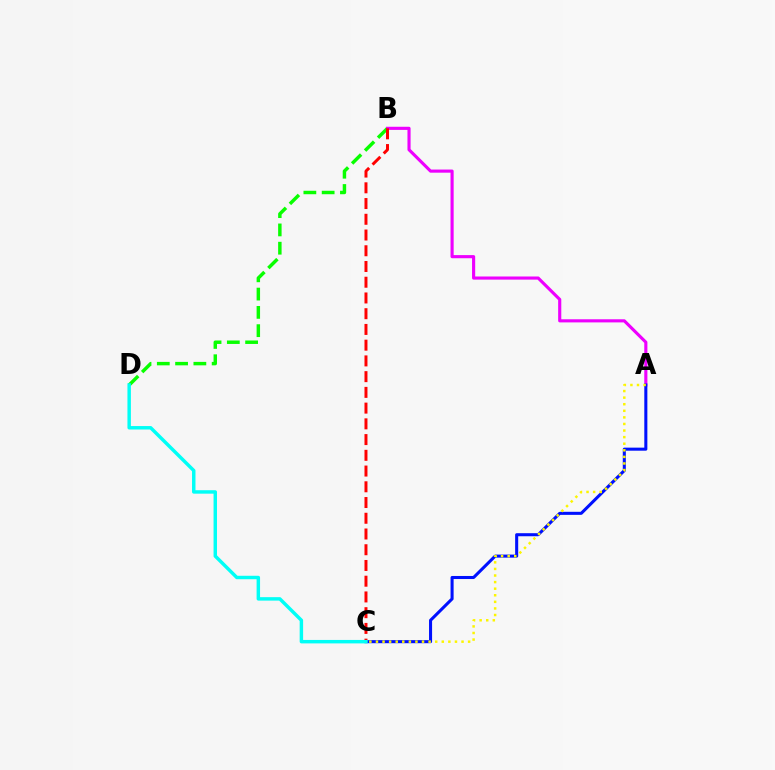{('A', 'B'): [{'color': '#ee00ff', 'line_style': 'solid', 'thickness': 2.25}], ('B', 'D'): [{'color': '#08ff00', 'line_style': 'dashed', 'thickness': 2.48}], ('A', 'C'): [{'color': '#0010ff', 'line_style': 'solid', 'thickness': 2.2}, {'color': '#fcf500', 'line_style': 'dotted', 'thickness': 1.79}], ('B', 'C'): [{'color': '#ff0000', 'line_style': 'dashed', 'thickness': 2.14}], ('C', 'D'): [{'color': '#00fff6', 'line_style': 'solid', 'thickness': 2.49}]}